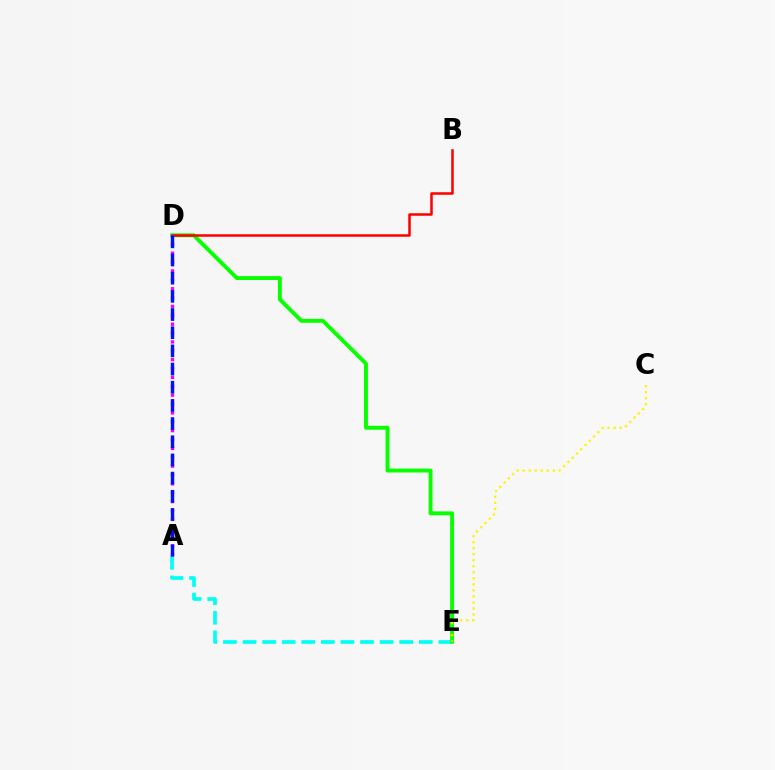{('A', 'E'): [{'color': '#00fff6', 'line_style': 'dashed', 'thickness': 2.66}], ('D', 'E'): [{'color': '#08ff00', 'line_style': 'solid', 'thickness': 2.81}], ('B', 'D'): [{'color': '#ff0000', 'line_style': 'solid', 'thickness': 1.81}], ('A', 'D'): [{'color': '#ee00ff', 'line_style': 'dotted', 'thickness': 2.41}, {'color': '#0010ff', 'line_style': 'dashed', 'thickness': 2.47}], ('C', 'E'): [{'color': '#fcf500', 'line_style': 'dotted', 'thickness': 1.64}]}